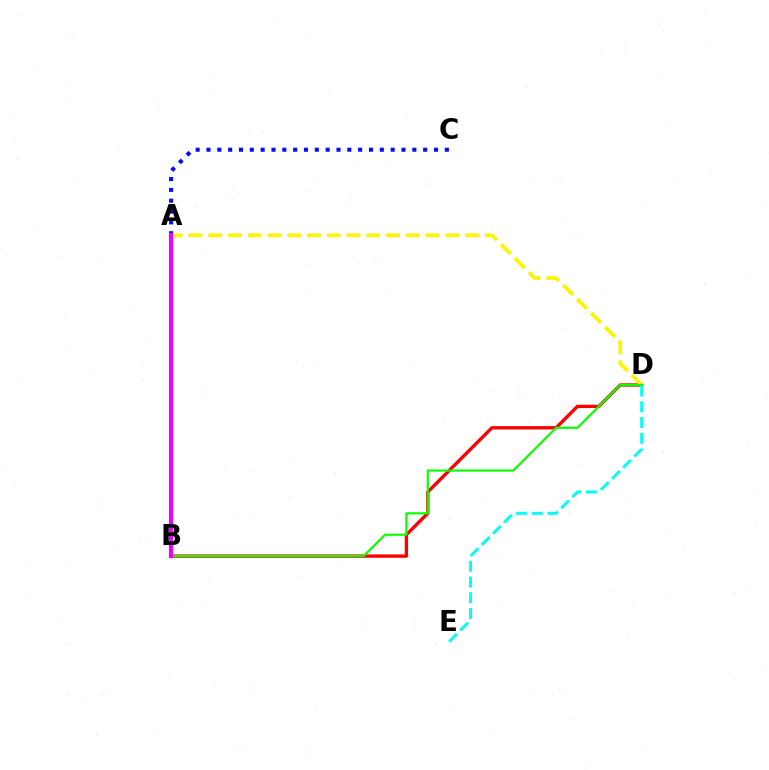{('B', 'D'): [{'color': '#ff0000', 'line_style': 'solid', 'thickness': 2.41}, {'color': '#08ff00', 'line_style': 'solid', 'thickness': 1.56}], ('A', 'C'): [{'color': '#0010ff', 'line_style': 'dotted', 'thickness': 2.94}], ('A', 'D'): [{'color': '#fcf500', 'line_style': 'dashed', 'thickness': 2.69}], ('A', 'B'): [{'color': '#ee00ff', 'line_style': 'solid', 'thickness': 2.97}], ('D', 'E'): [{'color': '#00fff6', 'line_style': 'dashed', 'thickness': 2.14}]}